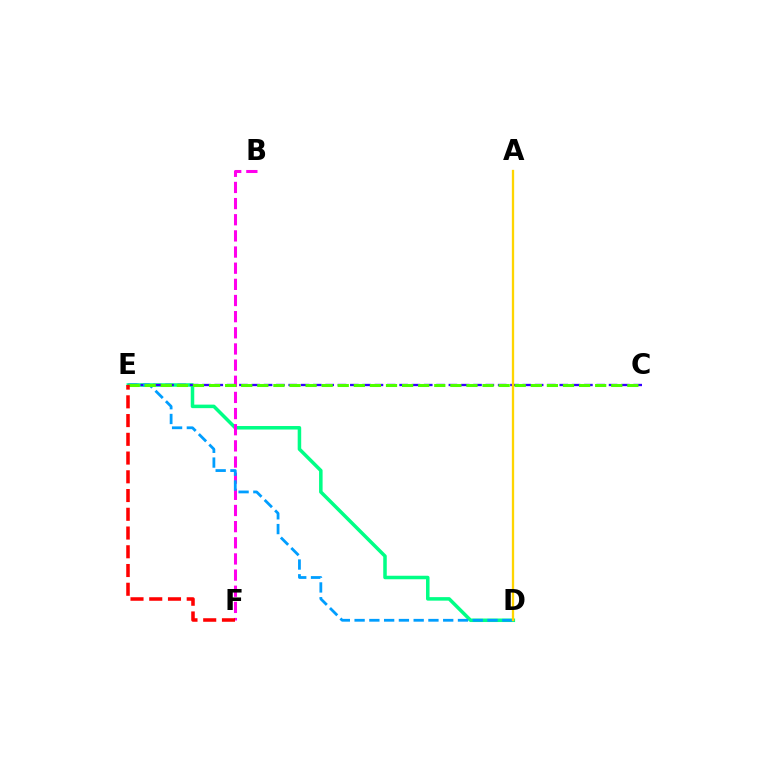{('D', 'E'): [{'color': '#00ff86', 'line_style': 'solid', 'thickness': 2.53}, {'color': '#009eff', 'line_style': 'dashed', 'thickness': 2.01}], ('C', 'E'): [{'color': '#3700ff', 'line_style': 'dashed', 'thickness': 1.67}, {'color': '#4fff00', 'line_style': 'dashed', 'thickness': 2.19}], ('B', 'F'): [{'color': '#ff00ed', 'line_style': 'dashed', 'thickness': 2.19}], ('A', 'D'): [{'color': '#ffd500', 'line_style': 'solid', 'thickness': 1.66}], ('E', 'F'): [{'color': '#ff0000', 'line_style': 'dashed', 'thickness': 2.55}]}